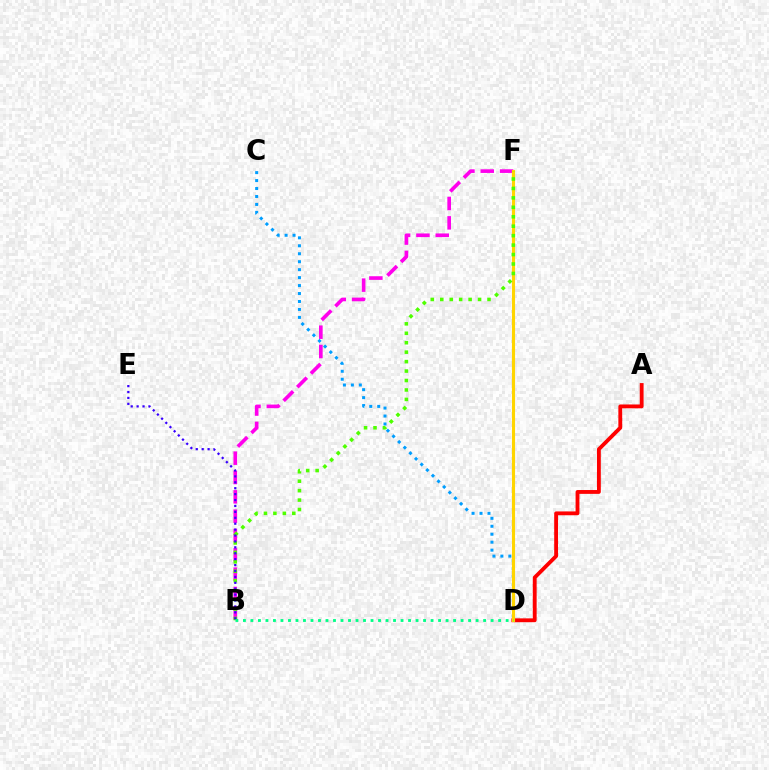{('A', 'D'): [{'color': '#ff0000', 'line_style': 'solid', 'thickness': 2.76}], ('B', 'F'): [{'color': '#ff00ed', 'line_style': 'dashed', 'thickness': 2.63}, {'color': '#4fff00', 'line_style': 'dotted', 'thickness': 2.57}], ('C', 'D'): [{'color': '#009eff', 'line_style': 'dotted', 'thickness': 2.16}], ('D', 'F'): [{'color': '#ffd500', 'line_style': 'solid', 'thickness': 2.25}], ('B', 'E'): [{'color': '#3700ff', 'line_style': 'dotted', 'thickness': 1.61}], ('B', 'D'): [{'color': '#00ff86', 'line_style': 'dotted', 'thickness': 2.04}]}